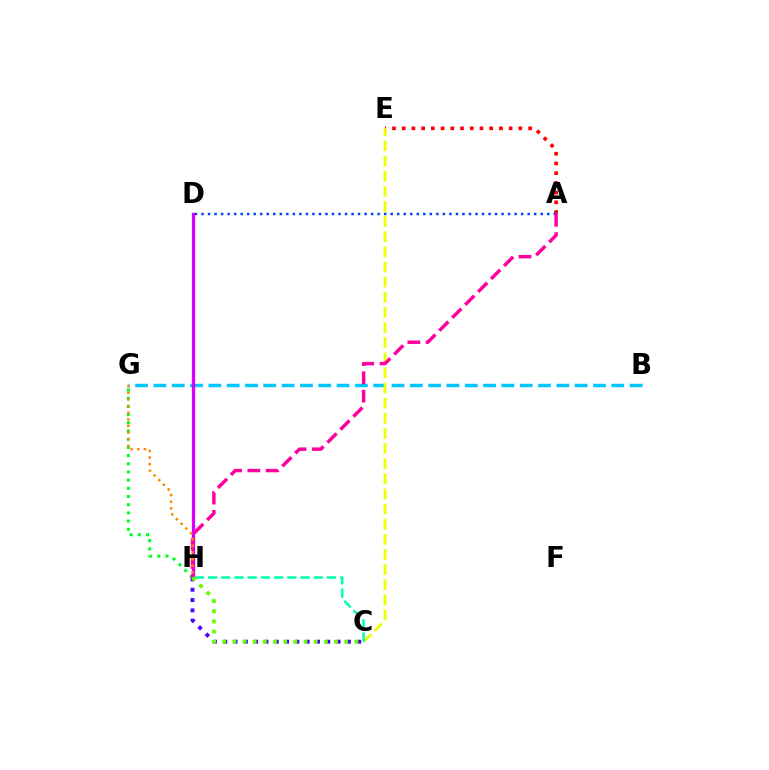{('G', 'H'): [{'color': '#00ff27', 'line_style': 'dotted', 'thickness': 2.23}, {'color': '#ff8800', 'line_style': 'dotted', 'thickness': 1.8}], ('A', 'E'): [{'color': '#ff0000', 'line_style': 'dotted', 'thickness': 2.64}], ('B', 'G'): [{'color': '#00c7ff', 'line_style': 'dashed', 'thickness': 2.49}], ('D', 'H'): [{'color': '#d600ff', 'line_style': 'solid', 'thickness': 2.36}], ('C', 'E'): [{'color': '#eeff00', 'line_style': 'dashed', 'thickness': 2.06}], ('C', 'H'): [{'color': '#4f00ff', 'line_style': 'dotted', 'thickness': 2.8}, {'color': '#00ffaf', 'line_style': 'dashed', 'thickness': 1.79}, {'color': '#66ff00', 'line_style': 'dotted', 'thickness': 2.76}], ('A', 'D'): [{'color': '#003fff', 'line_style': 'dotted', 'thickness': 1.77}], ('A', 'H'): [{'color': '#ff00a0', 'line_style': 'dashed', 'thickness': 2.49}]}